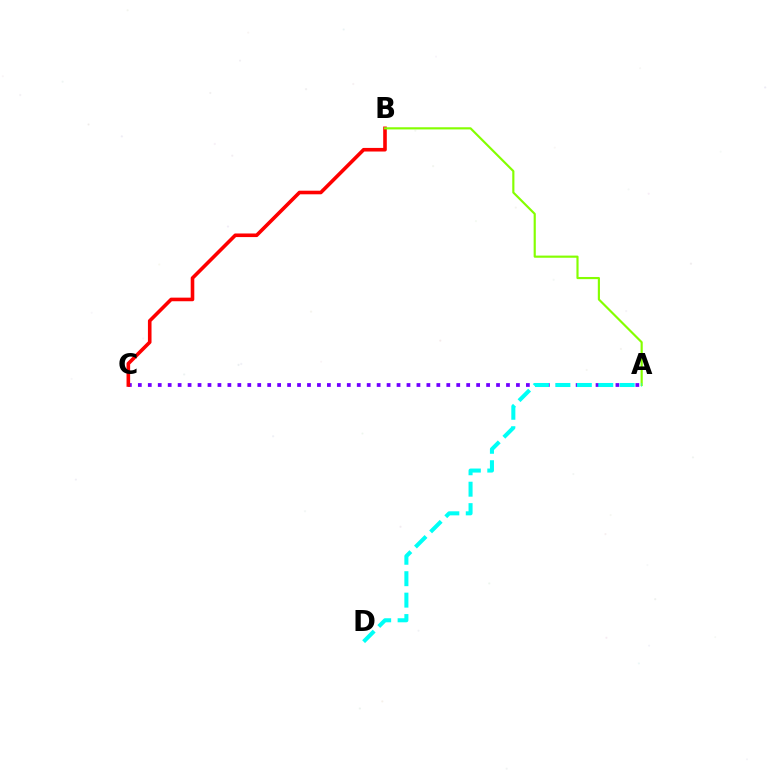{('A', 'C'): [{'color': '#7200ff', 'line_style': 'dotted', 'thickness': 2.7}], ('B', 'C'): [{'color': '#ff0000', 'line_style': 'solid', 'thickness': 2.59}], ('A', 'B'): [{'color': '#84ff00', 'line_style': 'solid', 'thickness': 1.56}], ('A', 'D'): [{'color': '#00fff6', 'line_style': 'dashed', 'thickness': 2.91}]}